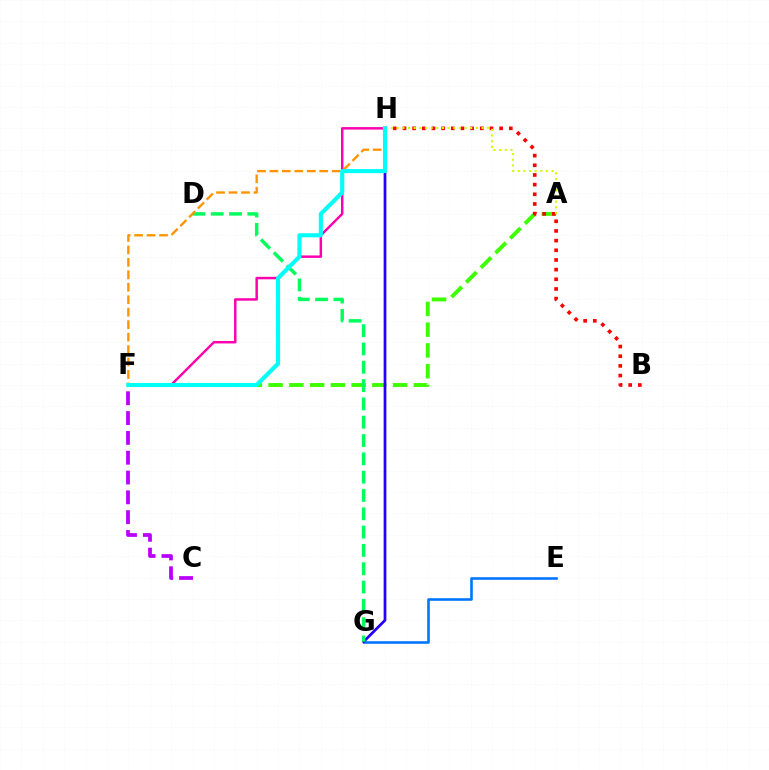{('F', 'H'): [{'color': '#ff00ac', 'line_style': 'solid', 'thickness': 1.78}, {'color': '#ff9400', 'line_style': 'dashed', 'thickness': 1.69}, {'color': '#00fff6', 'line_style': 'solid', 'thickness': 2.95}], ('E', 'G'): [{'color': '#0074ff', 'line_style': 'solid', 'thickness': 1.87}], ('A', 'F'): [{'color': '#3dff00', 'line_style': 'dashed', 'thickness': 2.82}], ('B', 'H'): [{'color': '#ff0000', 'line_style': 'dotted', 'thickness': 2.63}], ('G', 'H'): [{'color': '#2500ff', 'line_style': 'solid', 'thickness': 1.97}], ('A', 'H'): [{'color': '#d1ff00', 'line_style': 'dotted', 'thickness': 1.54}], ('D', 'G'): [{'color': '#00ff5c', 'line_style': 'dashed', 'thickness': 2.49}], ('C', 'F'): [{'color': '#b900ff', 'line_style': 'dashed', 'thickness': 2.69}]}